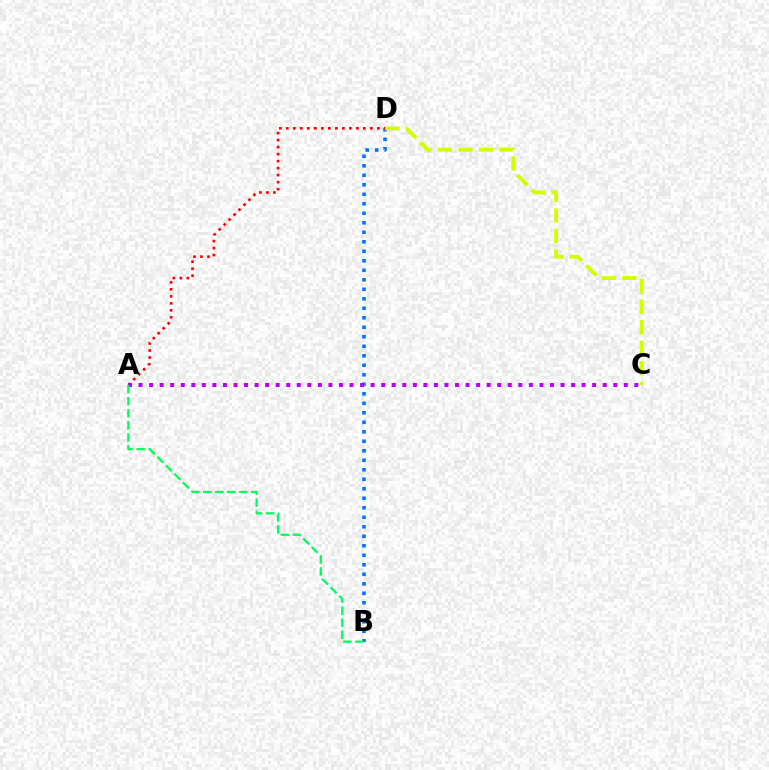{('B', 'D'): [{'color': '#0074ff', 'line_style': 'dotted', 'thickness': 2.58}], ('C', 'D'): [{'color': '#d1ff00', 'line_style': 'dashed', 'thickness': 2.79}], ('A', 'D'): [{'color': '#ff0000', 'line_style': 'dotted', 'thickness': 1.9}], ('A', 'C'): [{'color': '#b900ff', 'line_style': 'dotted', 'thickness': 2.87}], ('A', 'B'): [{'color': '#00ff5c', 'line_style': 'dashed', 'thickness': 1.64}]}